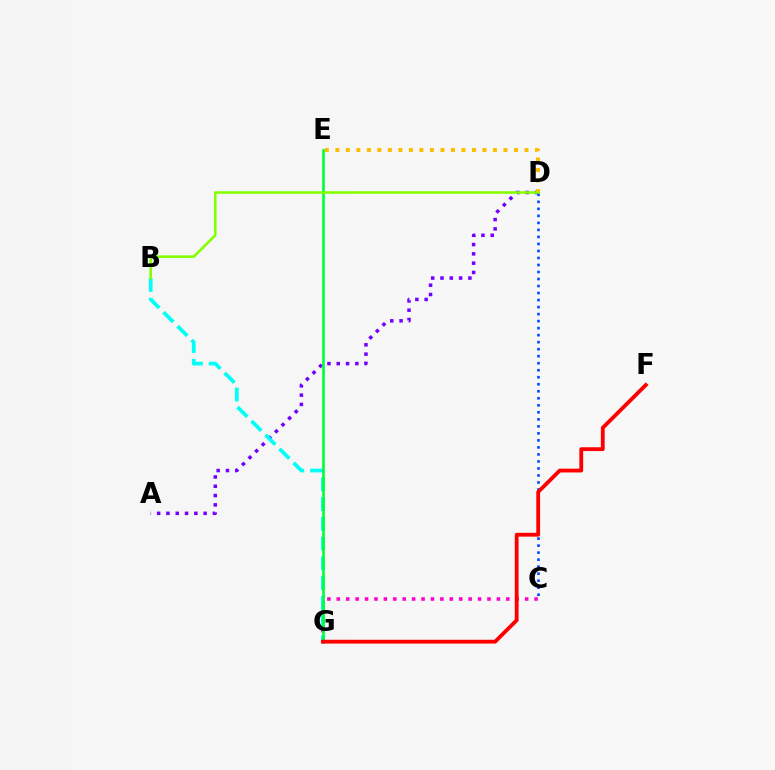{('C', 'G'): [{'color': '#ff00cf', 'line_style': 'dotted', 'thickness': 2.56}], ('A', 'D'): [{'color': '#7200ff', 'line_style': 'dotted', 'thickness': 2.53}], ('D', 'E'): [{'color': '#ffbd00', 'line_style': 'dotted', 'thickness': 2.85}], ('C', 'D'): [{'color': '#004bff', 'line_style': 'dotted', 'thickness': 1.91}], ('B', 'G'): [{'color': '#00fff6', 'line_style': 'dashed', 'thickness': 2.68}], ('E', 'G'): [{'color': '#00ff39', 'line_style': 'solid', 'thickness': 1.9}], ('B', 'D'): [{'color': '#84ff00', 'line_style': 'solid', 'thickness': 1.86}], ('F', 'G'): [{'color': '#ff0000', 'line_style': 'solid', 'thickness': 2.75}]}